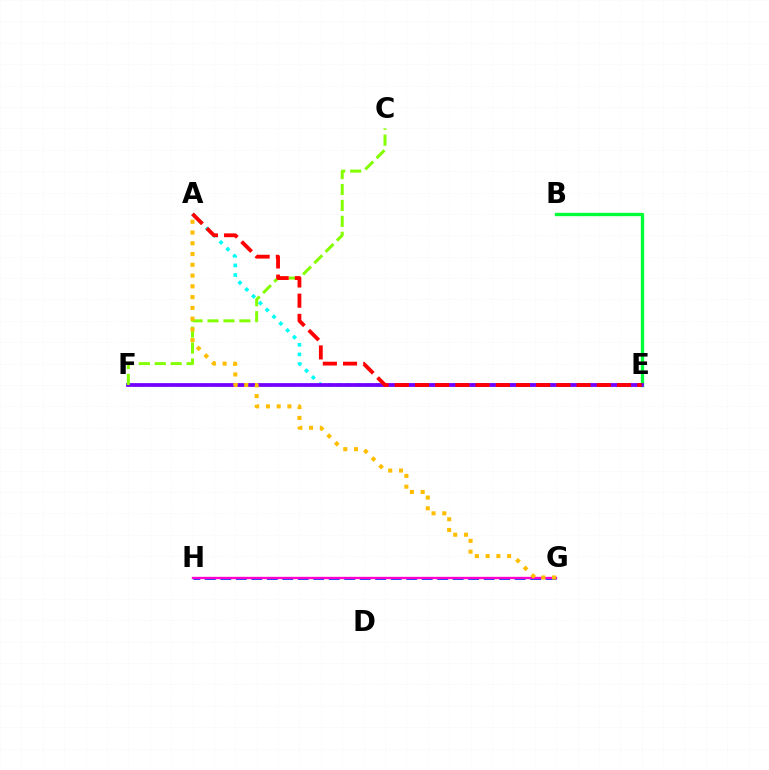{('A', 'E'): [{'color': '#00fff6', 'line_style': 'dotted', 'thickness': 2.62}, {'color': '#ff0000', 'line_style': 'dashed', 'thickness': 2.74}], ('G', 'H'): [{'color': '#004bff', 'line_style': 'dashed', 'thickness': 2.1}, {'color': '#ff00cf', 'line_style': 'solid', 'thickness': 1.69}], ('B', 'E'): [{'color': '#00ff39', 'line_style': 'solid', 'thickness': 2.41}], ('E', 'F'): [{'color': '#7200ff', 'line_style': 'solid', 'thickness': 2.71}], ('C', 'F'): [{'color': '#84ff00', 'line_style': 'dashed', 'thickness': 2.16}], ('A', 'G'): [{'color': '#ffbd00', 'line_style': 'dotted', 'thickness': 2.92}]}